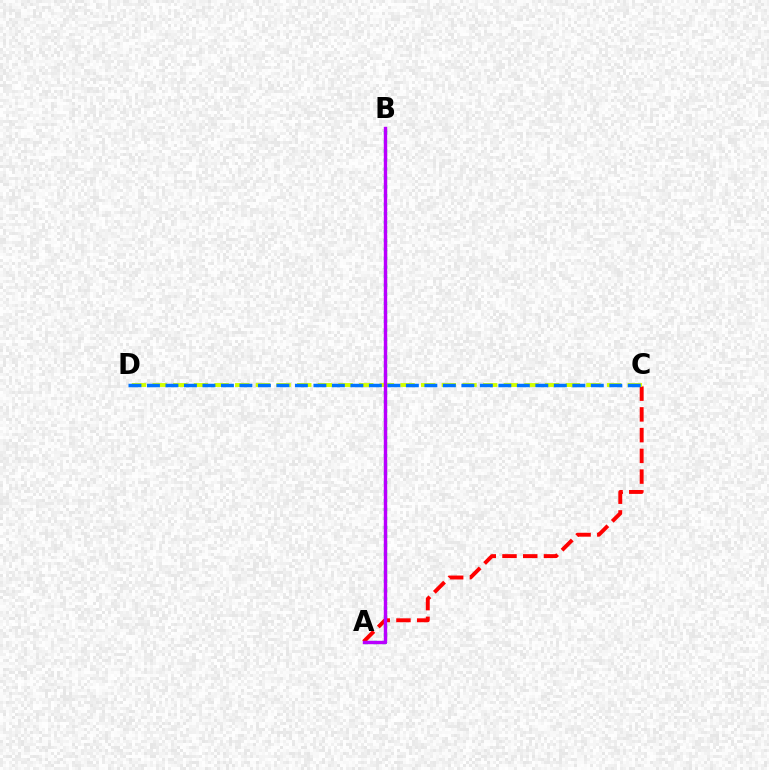{('A', 'B'): [{'color': '#00ff5c', 'line_style': 'dotted', 'thickness': 2.44}, {'color': '#b900ff', 'line_style': 'solid', 'thickness': 2.45}], ('A', 'C'): [{'color': '#ff0000', 'line_style': 'dashed', 'thickness': 2.82}], ('C', 'D'): [{'color': '#d1ff00', 'line_style': 'dashed', 'thickness': 2.81}, {'color': '#0074ff', 'line_style': 'dashed', 'thickness': 2.51}]}